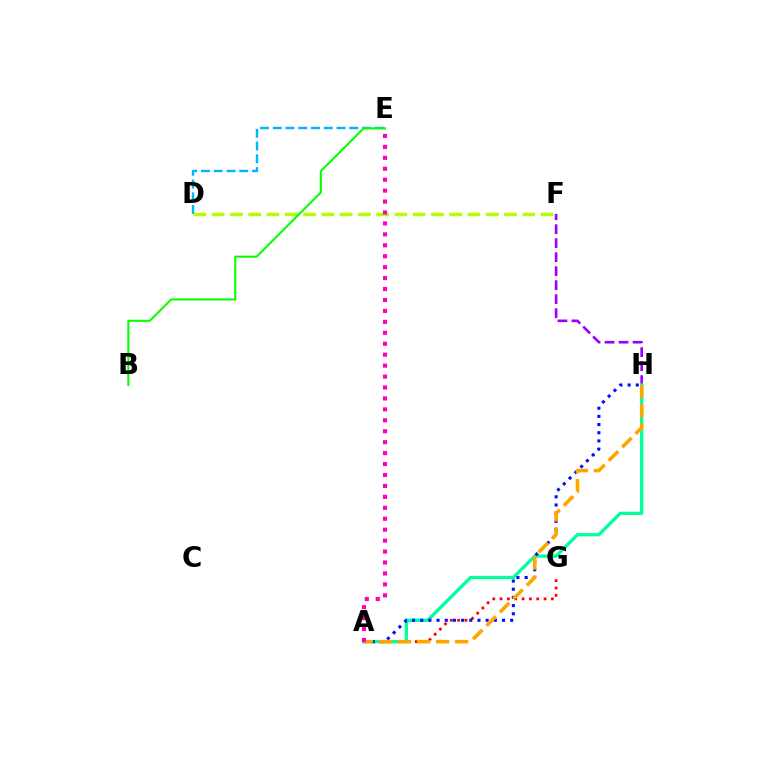{('D', 'E'): [{'color': '#00b5ff', 'line_style': 'dashed', 'thickness': 1.73}], ('F', 'H'): [{'color': '#9b00ff', 'line_style': 'dashed', 'thickness': 1.9}], ('D', 'F'): [{'color': '#b3ff00', 'line_style': 'dashed', 'thickness': 2.48}], ('A', 'G'): [{'color': '#ff0000', 'line_style': 'dotted', 'thickness': 1.99}], ('A', 'H'): [{'color': '#00ff9d', 'line_style': 'solid', 'thickness': 2.37}, {'color': '#0010ff', 'line_style': 'dotted', 'thickness': 2.22}, {'color': '#ffa500', 'line_style': 'dashed', 'thickness': 2.58}], ('B', 'E'): [{'color': '#08ff00', 'line_style': 'solid', 'thickness': 1.5}], ('A', 'E'): [{'color': '#ff00bd', 'line_style': 'dotted', 'thickness': 2.97}]}